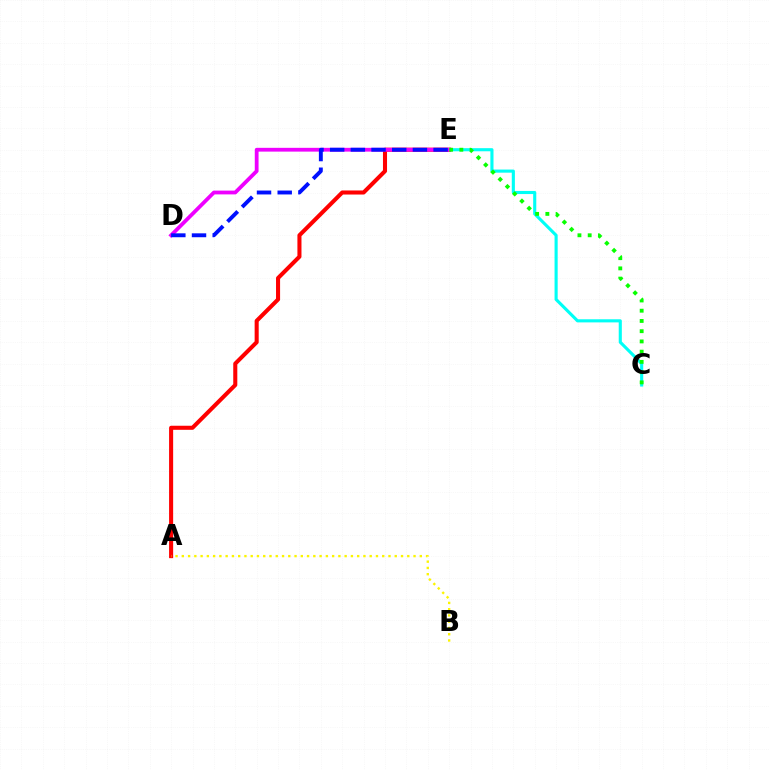{('C', 'E'): [{'color': '#00fff6', 'line_style': 'solid', 'thickness': 2.24}, {'color': '#08ff00', 'line_style': 'dotted', 'thickness': 2.78}], ('A', 'E'): [{'color': '#ff0000', 'line_style': 'solid', 'thickness': 2.93}], ('D', 'E'): [{'color': '#ee00ff', 'line_style': 'solid', 'thickness': 2.73}, {'color': '#0010ff', 'line_style': 'dashed', 'thickness': 2.81}], ('A', 'B'): [{'color': '#fcf500', 'line_style': 'dotted', 'thickness': 1.7}]}